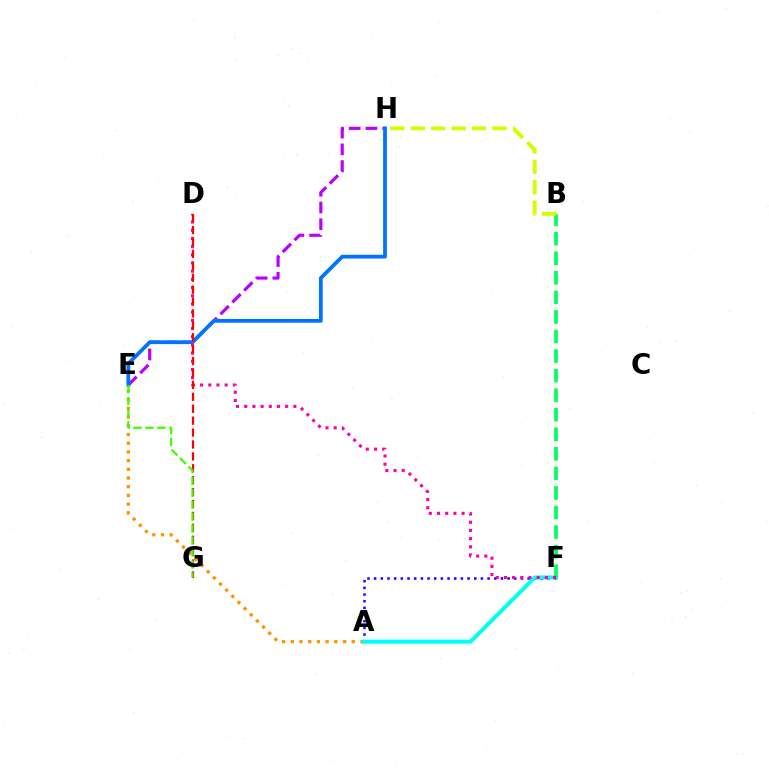{('A', 'F'): [{'color': '#2500ff', 'line_style': 'dotted', 'thickness': 1.81}, {'color': '#00fff6', 'line_style': 'solid', 'thickness': 2.91}], ('E', 'H'): [{'color': '#b900ff', 'line_style': 'dashed', 'thickness': 2.28}, {'color': '#0074ff', 'line_style': 'solid', 'thickness': 2.72}], ('A', 'E'): [{'color': '#ff9400', 'line_style': 'dotted', 'thickness': 2.37}], ('B', 'F'): [{'color': '#00ff5c', 'line_style': 'dashed', 'thickness': 2.66}], ('D', 'F'): [{'color': '#ff00ac', 'line_style': 'dotted', 'thickness': 2.23}], ('D', 'G'): [{'color': '#ff0000', 'line_style': 'dashed', 'thickness': 1.62}], ('E', 'G'): [{'color': '#3dff00', 'line_style': 'dashed', 'thickness': 1.62}], ('B', 'H'): [{'color': '#d1ff00', 'line_style': 'dashed', 'thickness': 2.78}]}